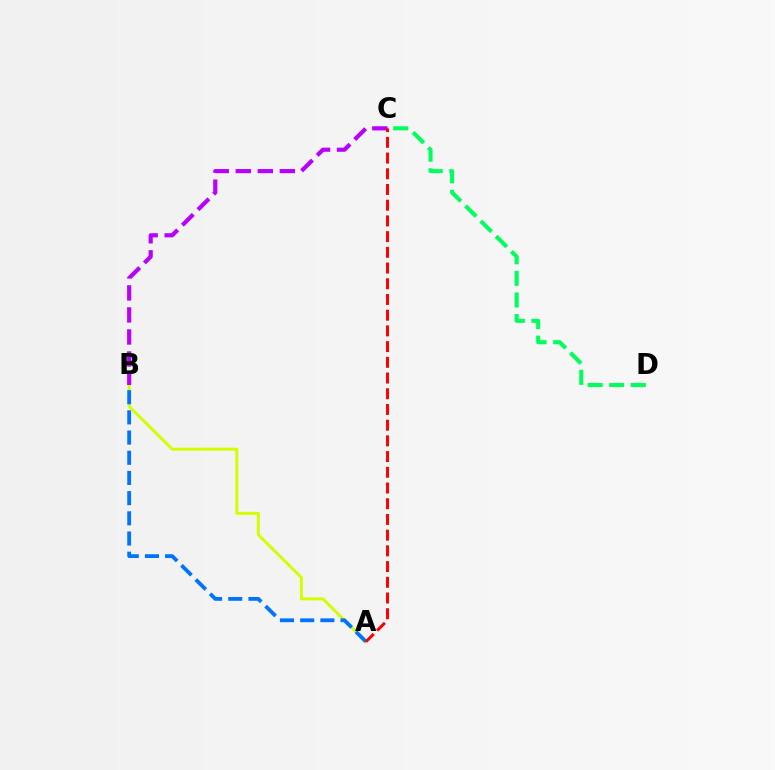{('A', 'B'): [{'color': '#d1ff00', 'line_style': 'solid', 'thickness': 2.13}, {'color': '#0074ff', 'line_style': 'dashed', 'thickness': 2.74}], ('B', 'C'): [{'color': '#b900ff', 'line_style': 'dashed', 'thickness': 2.99}], ('A', 'C'): [{'color': '#ff0000', 'line_style': 'dashed', 'thickness': 2.13}], ('C', 'D'): [{'color': '#00ff5c', 'line_style': 'dashed', 'thickness': 2.93}]}